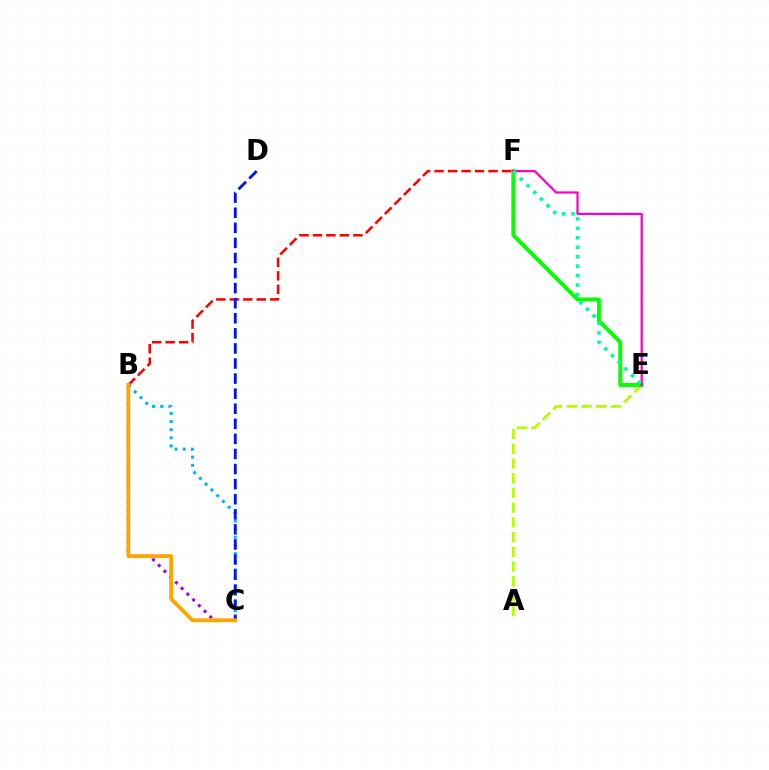{('A', 'E'): [{'color': '#b3ff00', 'line_style': 'dashed', 'thickness': 2.0}], ('E', 'F'): [{'color': '#08ff00', 'line_style': 'solid', 'thickness': 2.86}, {'color': '#ff00bd', 'line_style': 'solid', 'thickness': 1.6}, {'color': '#00ff9d', 'line_style': 'dotted', 'thickness': 2.57}], ('B', 'C'): [{'color': '#00b5ff', 'line_style': 'dotted', 'thickness': 2.22}, {'color': '#9b00ff', 'line_style': 'dotted', 'thickness': 2.2}, {'color': '#ffa500', 'line_style': 'solid', 'thickness': 2.76}], ('B', 'F'): [{'color': '#ff0000', 'line_style': 'dashed', 'thickness': 1.83}], ('C', 'D'): [{'color': '#0010ff', 'line_style': 'dashed', 'thickness': 2.05}]}